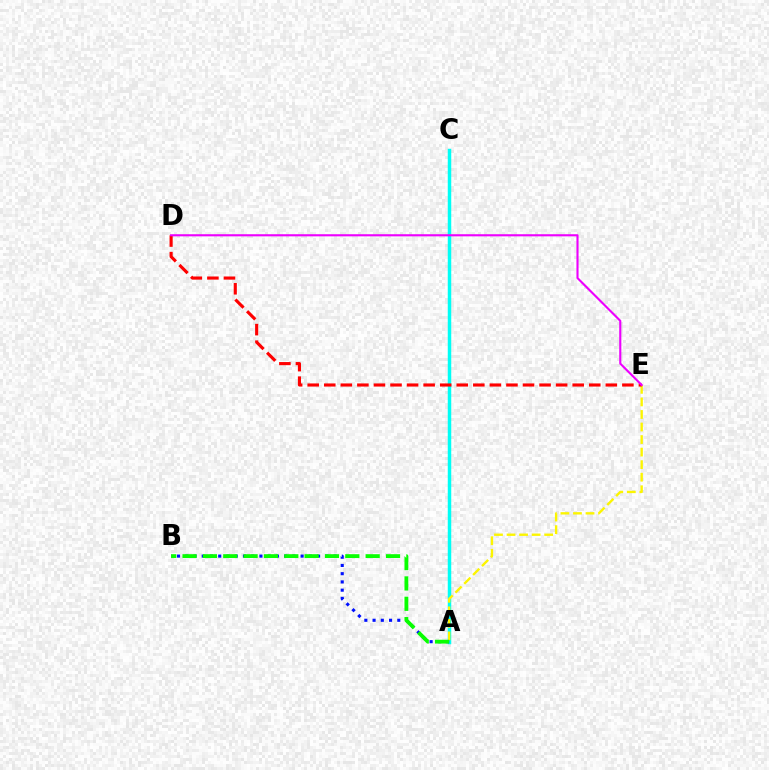{('A', 'C'): [{'color': '#00fff6', 'line_style': 'solid', 'thickness': 2.5}], ('A', 'E'): [{'color': '#fcf500', 'line_style': 'dashed', 'thickness': 1.7}], ('A', 'B'): [{'color': '#0010ff', 'line_style': 'dotted', 'thickness': 2.24}, {'color': '#08ff00', 'line_style': 'dashed', 'thickness': 2.76}], ('D', 'E'): [{'color': '#ff0000', 'line_style': 'dashed', 'thickness': 2.25}, {'color': '#ee00ff', 'line_style': 'solid', 'thickness': 1.52}]}